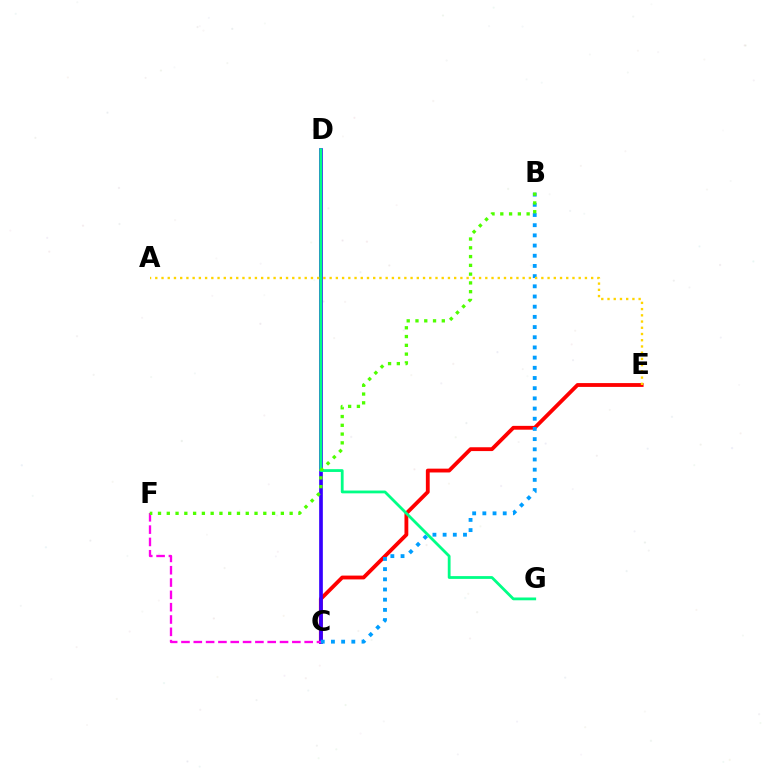{('C', 'E'): [{'color': '#ff0000', 'line_style': 'solid', 'thickness': 2.75}], ('C', 'D'): [{'color': '#3700ff', 'line_style': 'solid', 'thickness': 2.65}], ('D', 'G'): [{'color': '#00ff86', 'line_style': 'solid', 'thickness': 2.01}], ('C', 'F'): [{'color': '#ff00ed', 'line_style': 'dashed', 'thickness': 1.67}], ('B', 'C'): [{'color': '#009eff', 'line_style': 'dotted', 'thickness': 2.77}], ('A', 'E'): [{'color': '#ffd500', 'line_style': 'dotted', 'thickness': 1.69}], ('B', 'F'): [{'color': '#4fff00', 'line_style': 'dotted', 'thickness': 2.38}]}